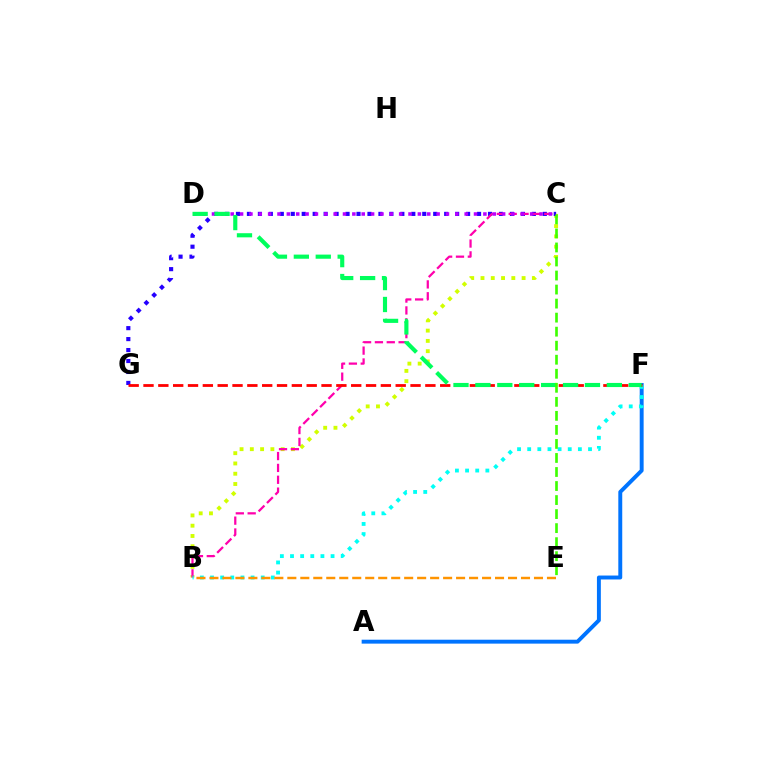{('A', 'F'): [{'color': '#0074ff', 'line_style': 'solid', 'thickness': 2.82}], ('B', 'C'): [{'color': '#d1ff00', 'line_style': 'dotted', 'thickness': 2.79}, {'color': '#ff00ac', 'line_style': 'dashed', 'thickness': 1.61}], ('C', 'G'): [{'color': '#2500ff', 'line_style': 'dotted', 'thickness': 2.98}], ('B', 'F'): [{'color': '#00fff6', 'line_style': 'dotted', 'thickness': 2.75}], ('C', 'D'): [{'color': '#b900ff', 'line_style': 'dotted', 'thickness': 2.54}], ('F', 'G'): [{'color': '#ff0000', 'line_style': 'dashed', 'thickness': 2.02}], ('D', 'F'): [{'color': '#00ff5c', 'line_style': 'dashed', 'thickness': 2.98}], ('B', 'E'): [{'color': '#ff9400', 'line_style': 'dashed', 'thickness': 1.76}], ('C', 'E'): [{'color': '#3dff00', 'line_style': 'dashed', 'thickness': 1.91}]}